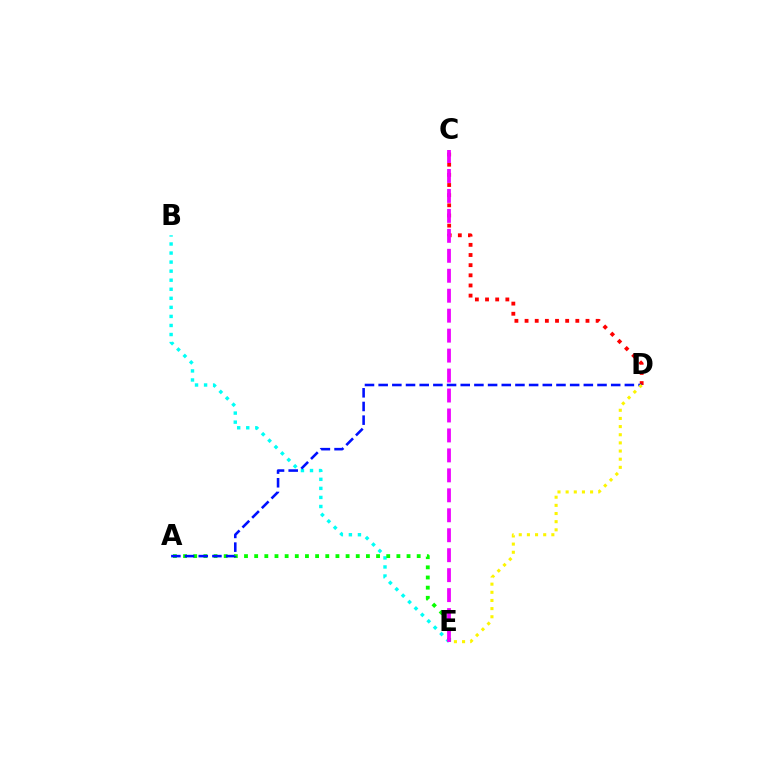{('B', 'E'): [{'color': '#00fff6', 'line_style': 'dotted', 'thickness': 2.46}], ('C', 'D'): [{'color': '#ff0000', 'line_style': 'dotted', 'thickness': 2.76}], ('A', 'E'): [{'color': '#08ff00', 'line_style': 'dotted', 'thickness': 2.76}], ('C', 'E'): [{'color': '#ee00ff', 'line_style': 'dashed', 'thickness': 2.71}], ('A', 'D'): [{'color': '#0010ff', 'line_style': 'dashed', 'thickness': 1.86}], ('D', 'E'): [{'color': '#fcf500', 'line_style': 'dotted', 'thickness': 2.21}]}